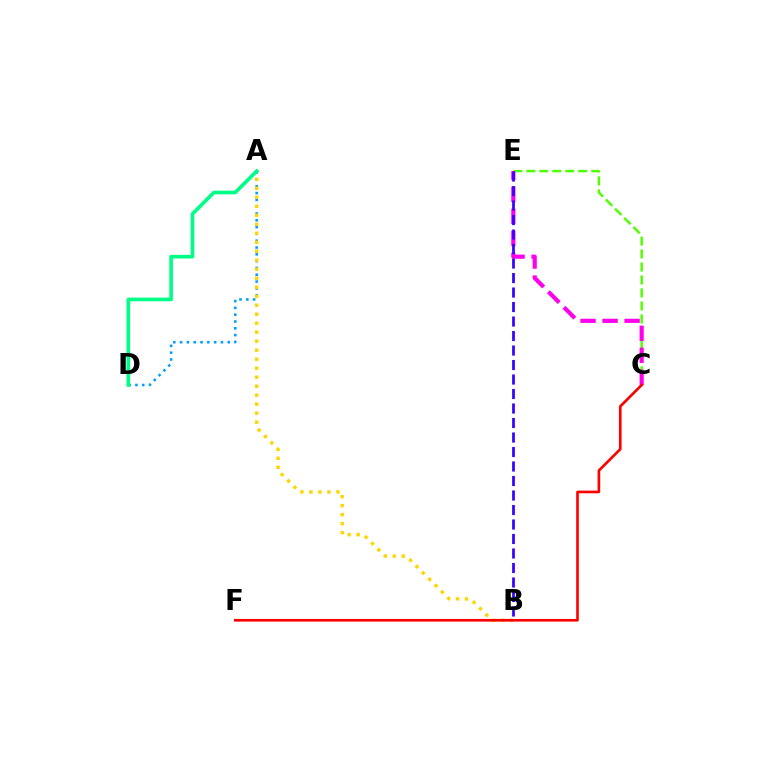{('A', 'D'): [{'color': '#009eff', 'line_style': 'dotted', 'thickness': 1.85}, {'color': '#00ff86', 'line_style': 'solid', 'thickness': 2.63}], ('C', 'E'): [{'color': '#4fff00', 'line_style': 'dashed', 'thickness': 1.76}, {'color': '#ff00ed', 'line_style': 'dashed', 'thickness': 2.99}], ('A', 'B'): [{'color': '#ffd500', 'line_style': 'dotted', 'thickness': 2.44}], ('B', 'E'): [{'color': '#3700ff', 'line_style': 'dashed', 'thickness': 1.97}], ('C', 'F'): [{'color': '#ff0000', 'line_style': 'solid', 'thickness': 1.92}]}